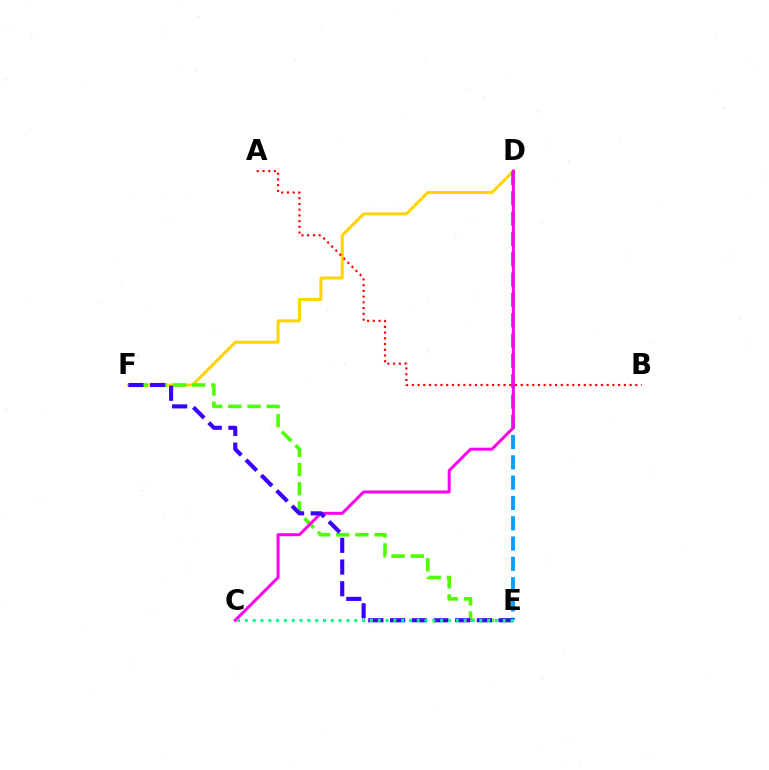{('D', 'F'): [{'color': '#ffd500', 'line_style': 'solid', 'thickness': 2.16}], ('E', 'F'): [{'color': '#4fff00', 'line_style': 'dashed', 'thickness': 2.61}, {'color': '#3700ff', 'line_style': 'dashed', 'thickness': 2.95}], ('D', 'E'): [{'color': '#009eff', 'line_style': 'dashed', 'thickness': 2.76}], ('C', 'D'): [{'color': '#ff00ed', 'line_style': 'solid', 'thickness': 2.15}], ('C', 'E'): [{'color': '#00ff86', 'line_style': 'dotted', 'thickness': 2.12}], ('A', 'B'): [{'color': '#ff0000', 'line_style': 'dotted', 'thickness': 1.56}]}